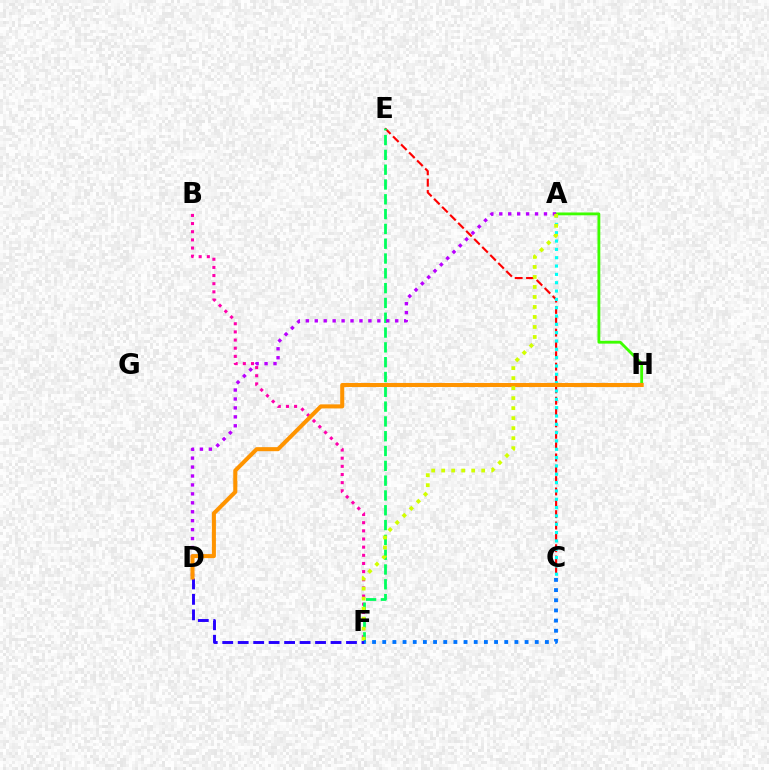{('C', 'E'): [{'color': '#ff0000', 'line_style': 'dashed', 'thickness': 1.54}], ('B', 'F'): [{'color': '#ff00ac', 'line_style': 'dotted', 'thickness': 2.21}], ('A', 'C'): [{'color': '#00fff6', 'line_style': 'dotted', 'thickness': 2.26}], ('A', 'H'): [{'color': '#3dff00', 'line_style': 'solid', 'thickness': 2.03}], ('E', 'F'): [{'color': '#00ff5c', 'line_style': 'dashed', 'thickness': 2.01}], ('D', 'F'): [{'color': '#2500ff', 'line_style': 'dashed', 'thickness': 2.1}], ('A', 'D'): [{'color': '#b900ff', 'line_style': 'dotted', 'thickness': 2.43}], ('D', 'H'): [{'color': '#ff9400', 'line_style': 'solid', 'thickness': 2.91}], ('A', 'F'): [{'color': '#d1ff00', 'line_style': 'dotted', 'thickness': 2.72}], ('C', 'F'): [{'color': '#0074ff', 'line_style': 'dotted', 'thickness': 2.76}]}